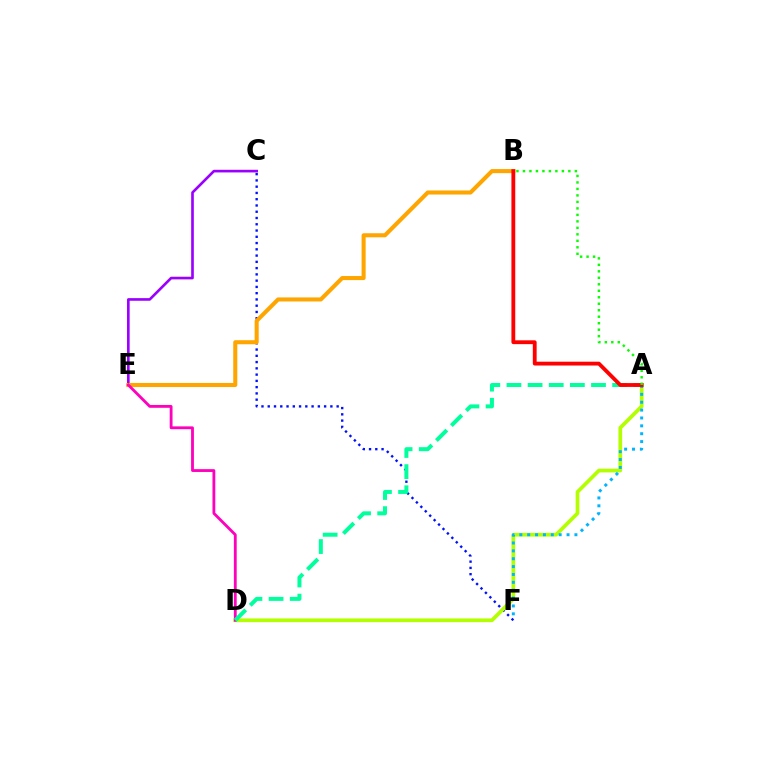{('C', 'E'): [{'color': '#9b00ff', 'line_style': 'solid', 'thickness': 1.91}], ('C', 'F'): [{'color': '#0010ff', 'line_style': 'dotted', 'thickness': 1.7}], ('B', 'E'): [{'color': '#ffa500', 'line_style': 'solid', 'thickness': 2.92}], ('A', 'D'): [{'color': '#b3ff00', 'line_style': 'solid', 'thickness': 2.67}, {'color': '#00ff9d', 'line_style': 'dashed', 'thickness': 2.87}], ('D', 'E'): [{'color': '#ff00bd', 'line_style': 'solid', 'thickness': 2.03}], ('A', 'F'): [{'color': '#00b5ff', 'line_style': 'dotted', 'thickness': 2.14}], ('A', 'B'): [{'color': '#ff0000', 'line_style': 'solid', 'thickness': 2.76}, {'color': '#08ff00', 'line_style': 'dotted', 'thickness': 1.76}]}